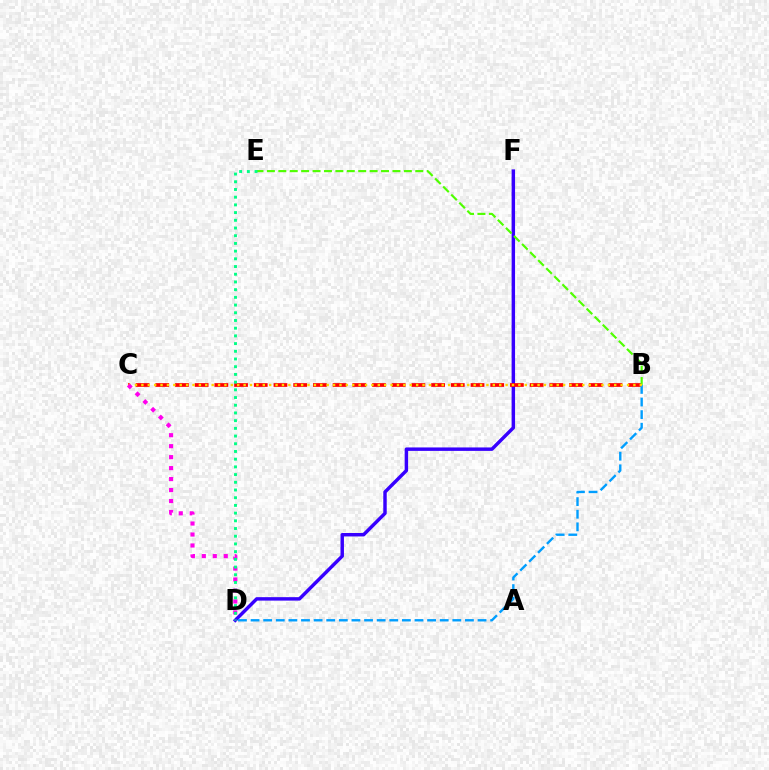{('D', 'F'): [{'color': '#3700ff', 'line_style': 'solid', 'thickness': 2.48}], ('B', 'C'): [{'color': '#ff0000', 'line_style': 'dashed', 'thickness': 2.68}, {'color': '#ffd500', 'line_style': 'dotted', 'thickness': 1.74}], ('B', 'D'): [{'color': '#009eff', 'line_style': 'dashed', 'thickness': 1.71}], ('B', 'E'): [{'color': '#4fff00', 'line_style': 'dashed', 'thickness': 1.55}], ('C', 'D'): [{'color': '#ff00ed', 'line_style': 'dotted', 'thickness': 2.98}], ('D', 'E'): [{'color': '#00ff86', 'line_style': 'dotted', 'thickness': 2.09}]}